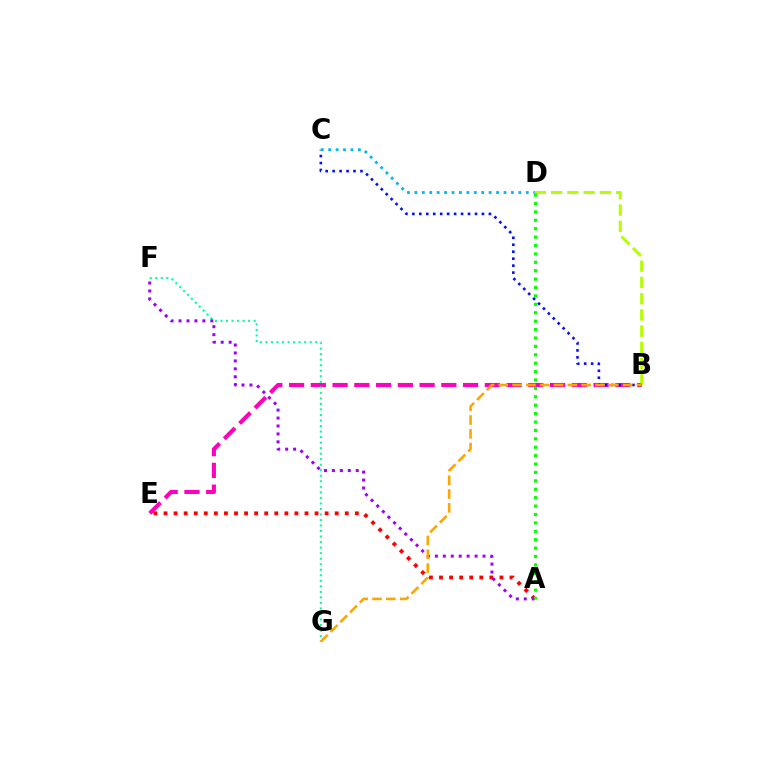{('B', 'E'): [{'color': '#ff00bd', 'line_style': 'dashed', 'thickness': 2.95}], ('F', 'G'): [{'color': '#00ff9d', 'line_style': 'dotted', 'thickness': 1.5}], ('B', 'D'): [{'color': '#b3ff00', 'line_style': 'dashed', 'thickness': 2.21}], ('A', 'E'): [{'color': '#ff0000', 'line_style': 'dotted', 'thickness': 2.74}], ('A', 'F'): [{'color': '#9b00ff', 'line_style': 'dotted', 'thickness': 2.16}], ('B', 'C'): [{'color': '#0010ff', 'line_style': 'dotted', 'thickness': 1.89}], ('A', 'D'): [{'color': '#08ff00', 'line_style': 'dotted', 'thickness': 2.28}], ('B', 'G'): [{'color': '#ffa500', 'line_style': 'dashed', 'thickness': 1.88}], ('C', 'D'): [{'color': '#00b5ff', 'line_style': 'dotted', 'thickness': 2.02}]}